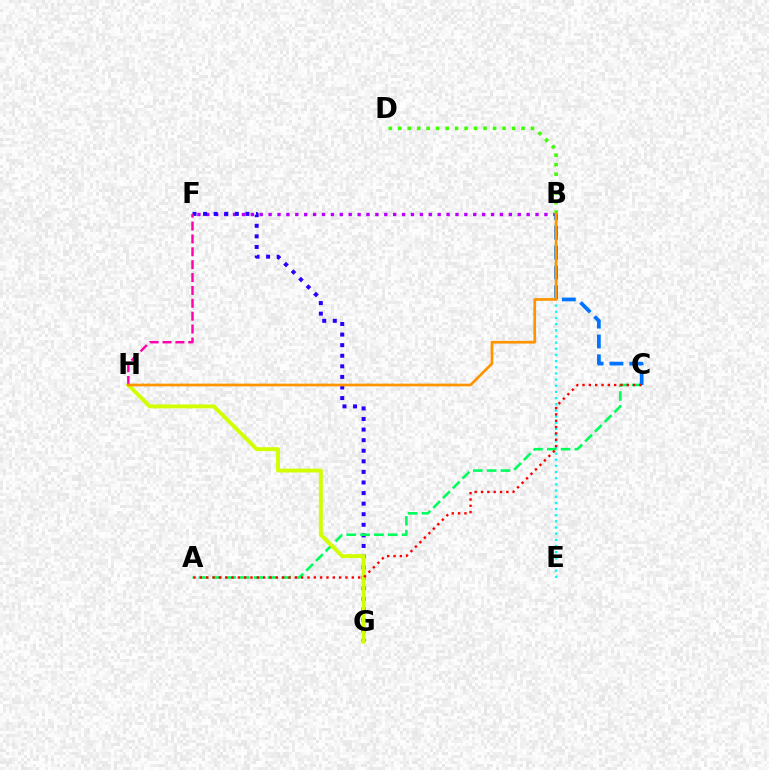{('B', 'F'): [{'color': '#b900ff', 'line_style': 'dotted', 'thickness': 2.42}], ('F', 'G'): [{'color': '#2500ff', 'line_style': 'dotted', 'thickness': 2.87}], ('B', 'E'): [{'color': '#00fff6', 'line_style': 'dotted', 'thickness': 1.67}], ('B', 'D'): [{'color': '#3dff00', 'line_style': 'dotted', 'thickness': 2.58}], ('A', 'C'): [{'color': '#00ff5c', 'line_style': 'dashed', 'thickness': 1.87}, {'color': '#ff0000', 'line_style': 'dotted', 'thickness': 1.72}], ('B', 'C'): [{'color': '#0074ff', 'line_style': 'dashed', 'thickness': 2.7}], ('G', 'H'): [{'color': '#d1ff00', 'line_style': 'solid', 'thickness': 2.82}], ('F', 'H'): [{'color': '#ff00ac', 'line_style': 'dashed', 'thickness': 1.75}], ('B', 'H'): [{'color': '#ff9400', 'line_style': 'solid', 'thickness': 1.94}]}